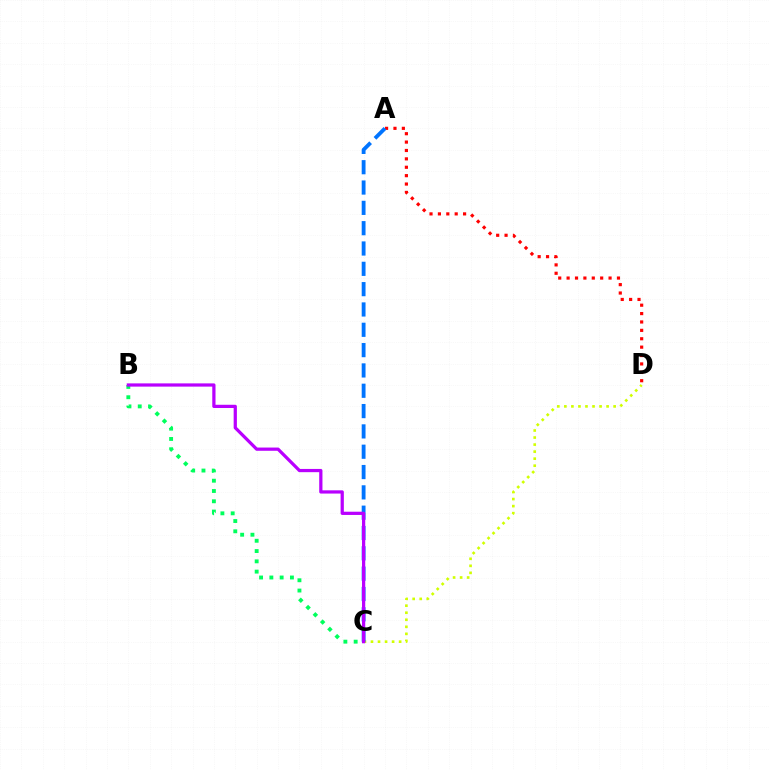{('A', 'D'): [{'color': '#ff0000', 'line_style': 'dotted', 'thickness': 2.28}], ('C', 'D'): [{'color': '#d1ff00', 'line_style': 'dotted', 'thickness': 1.91}], ('B', 'C'): [{'color': '#00ff5c', 'line_style': 'dotted', 'thickness': 2.79}, {'color': '#b900ff', 'line_style': 'solid', 'thickness': 2.33}], ('A', 'C'): [{'color': '#0074ff', 'line_style': 'dashed', 'thickness': 2.76}]}